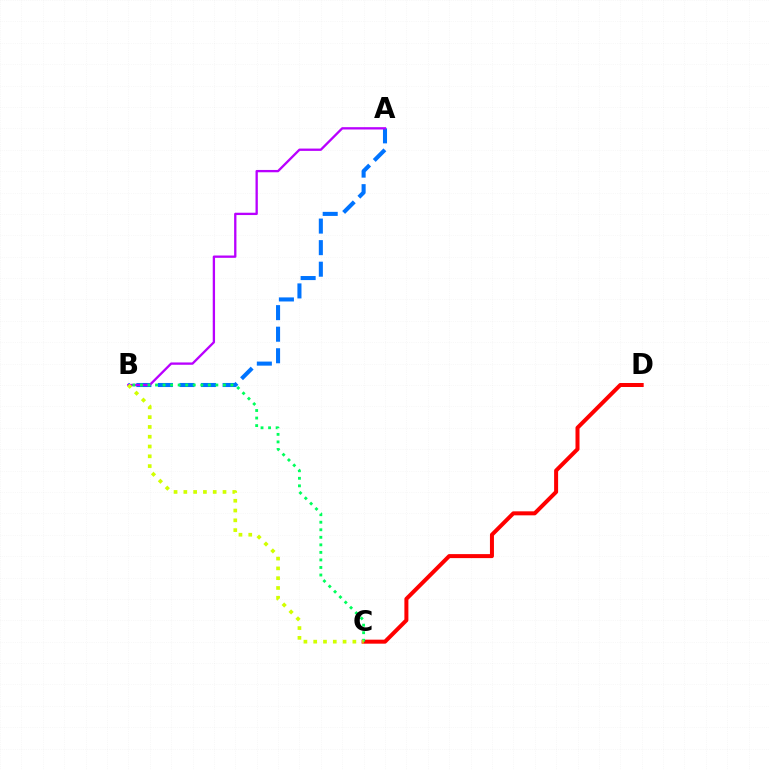{('C', 'D'): [{'color': '#ff0000', 'line_style': 'solid', 'thickness': 2.88}], ('A', 'B'): [{'color': '#0074ff', 'line_style': 'dashed', 'thickness': 2.93}, {'color': '#b900ff', 'line_style': 'solid', 'thickness': 1.67}], ('B', 'C'): [{'color': '#00ff5c', 'line_style': 'dotted', 'thickness': 2.05}, {'color': '#d1ff00', 'line_style': 'dotted', 'thickness': 2.66}]}